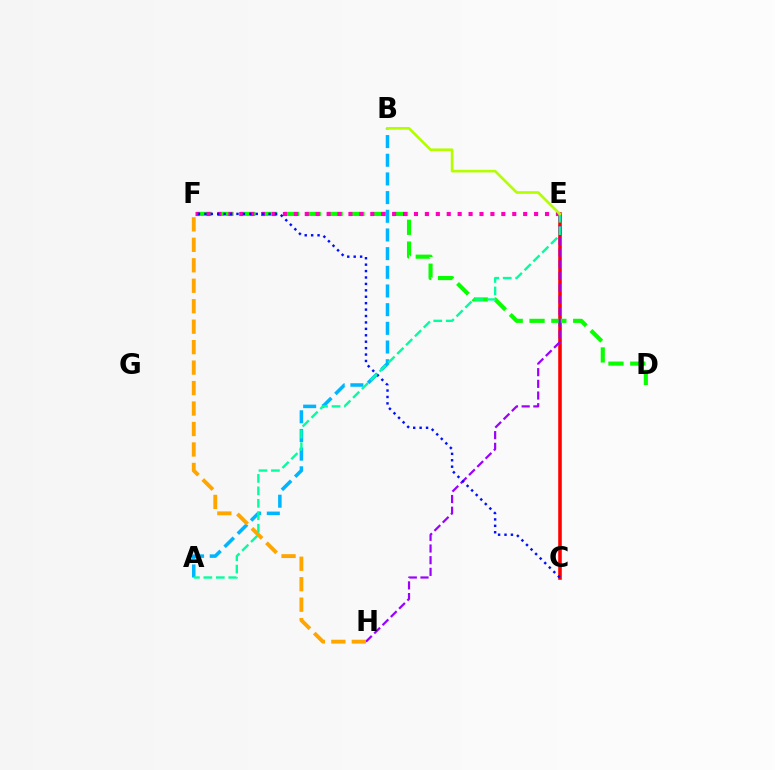{('C', 'E'): [{'color': '#ff0000', 'line_style': 'solid', 'thickness': 2.57}], ('D', 'F'): [{'color': '#08ff00', 'line_style': 'dashed', 'thickness': 2.96}], ('E', 'H'): [{'color': '#9b00ff', 'line_style': 'dashed', 'thickness': 1.59}], ('A', 'B'): [{'color': '#00b5ff', 'line_style': 'dashed', 'thickness': 2.54}], ('E', 'F'): [{'color': '#ff00bd', 'line_style': 'dotted', 'thickness': 2.97}], ('F', 'H'): [{'color': '#ffa500', 'line_style': 'dashed', 'thickness': 2.78}], ('C', 'F'): [{'color': '#0010ff', 'line_style': 'dotted', 'thickness': 1.74}], ('A', 'E'): [{'color': '#00ff9d', 'line_style': 'dashed', 'thickness': 1.69}], ('B', 'E'): [{'color': '#b3ff00', 'line_style': 'solid', 'thickness': 1.9}]}